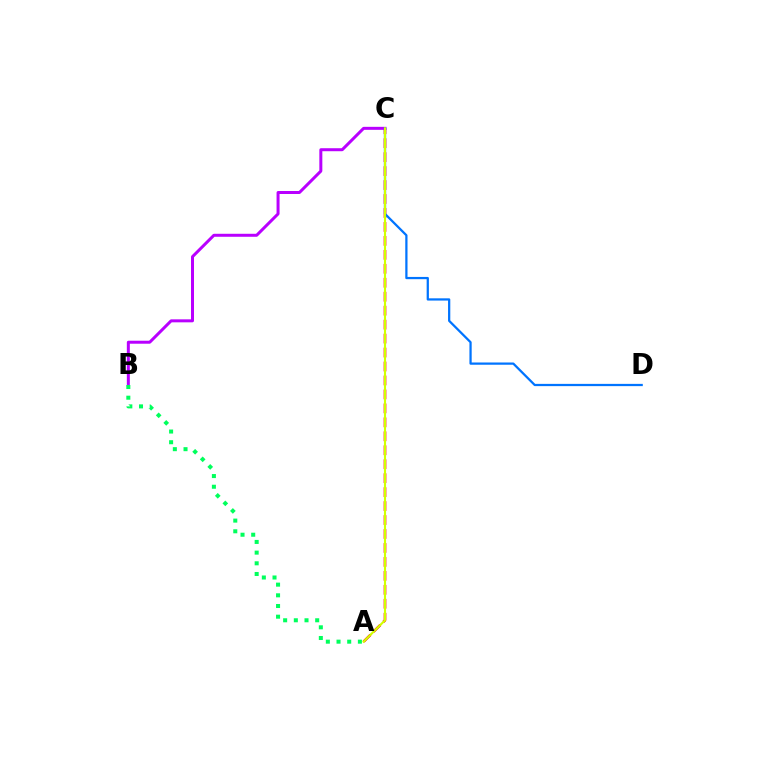{('A', 'C'): [{'color': '#ff0000', 'line_style': 'dashed', 'thickness': 1.9}, {'color': '#d1ff00', 'line_style': 'solid', 'thickness': 1.52}], ('B', 'C'): [{'color': '#b900ff', 'line_style': 'solid', 'thickness': 2.16}], ('C', 'D'): [{'color': '#0074ff', 'line_style': 'solid', 'thickness': 1.62}], ('A', 'B'): [{'color': '#00ff5c', 'line_style': 'dotted', 'thickness': 2.9}]}